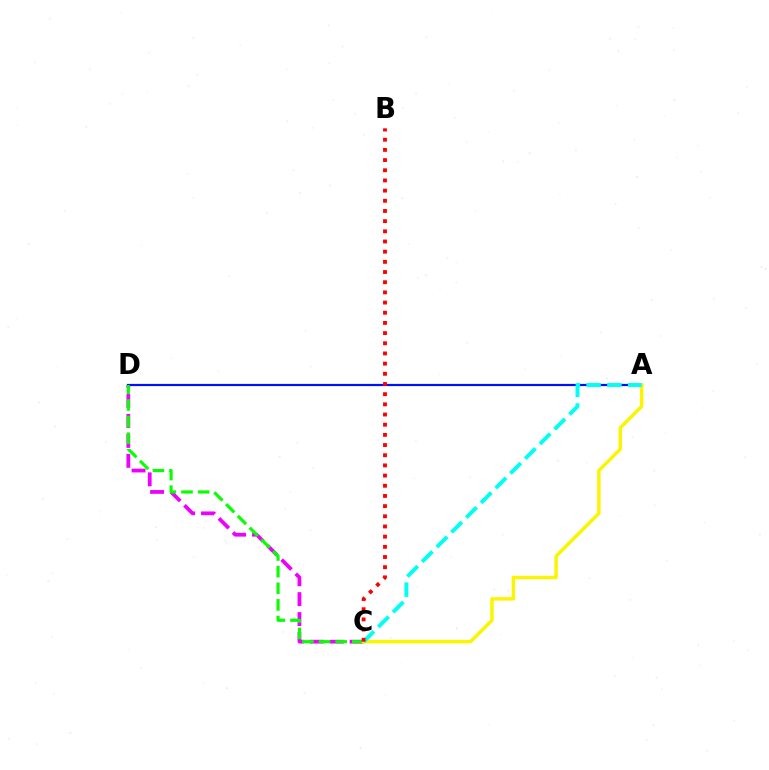{('C', 'D'): [{'color': '#ee00ff', 'line_style': 'dashed', 'thickness': 2.71}, {'color': '#08ff00', 'line_style': 'dashed', 'thickness': 2.26}], ('A', 'D'): [{'color': '#0010ff', 'line_style': 'solid', 'thickness': 1.59}], ('A', 'C'): [{'color': '#fcf500', 'line_style': 'solid', 'thickness': 2.48}, {'color': '#00fff6', 'line_style': 'dashed', 'thickness': 2.83}], ('B', 'C'): [{'color': '#ff0000', 'line_style': 'dotted', 'thickness': 2.77}]}